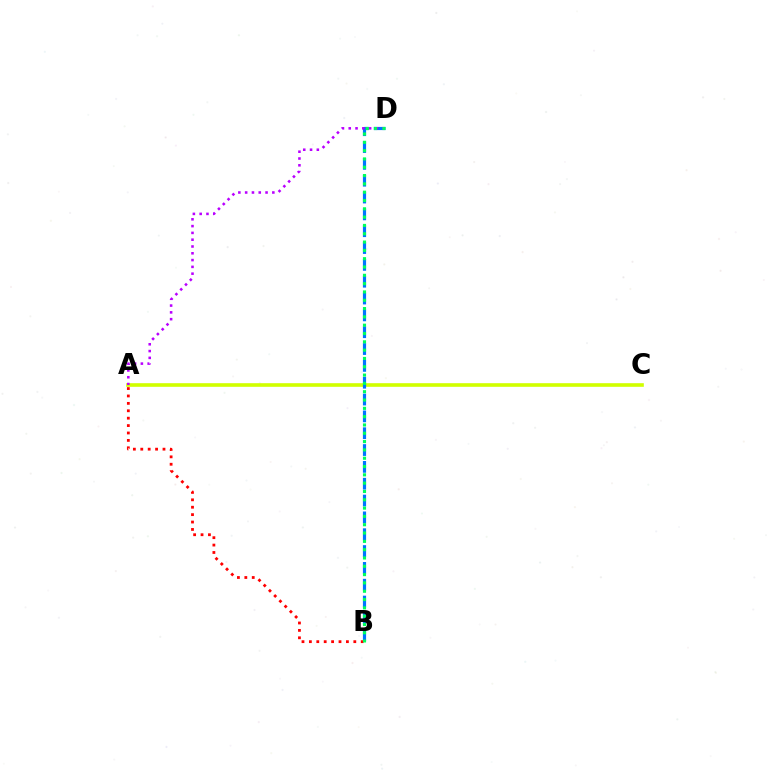{('A', 'C'): [{'color': '#d1ff00', 'line_style': 'solid', 'thickness': 2.61}], ('B', 'D'): [{'color': '#0074ff', 'line_style': 'dashed', 'thickness': 2.29}, {'color': '#00ff5c', 'line_style': 'dotted', 'thickness': 2.26}], ('A', 'D'): [{'color': '#b900ff', 'line_style': 'dotted', 'thickness': 1.85}], ('A', 'B'): [{'color': '#ff0000', 'line_style': 'dotted', 'thickness': 2.01}]}